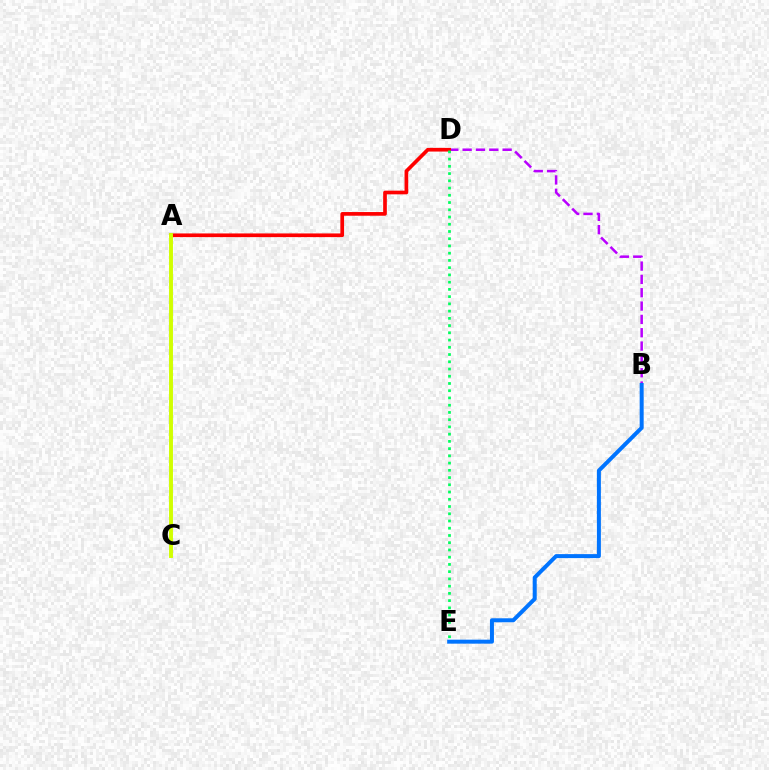{('B', 'D'): [{'color': '#b900ff', 'line_style': 'dashed', 'thickness': 1.81}], ('B', 'E'): [{'color': '#0074ff', 'line_style': 'solid', 'thickness': 2.87}], ('A', 'D'): [{'color': '#ff0000', 'line_style': 'solid', 'thickness': 2.65}], ('D', 'E'): [{'color': '#00ff5c', 'line_style': 'dotted', 'thickness': 1.97}], ('A', 'C'): [{'color': '#d1ff00', 'line_style': 'solid', 'thickness': 2.82}]}